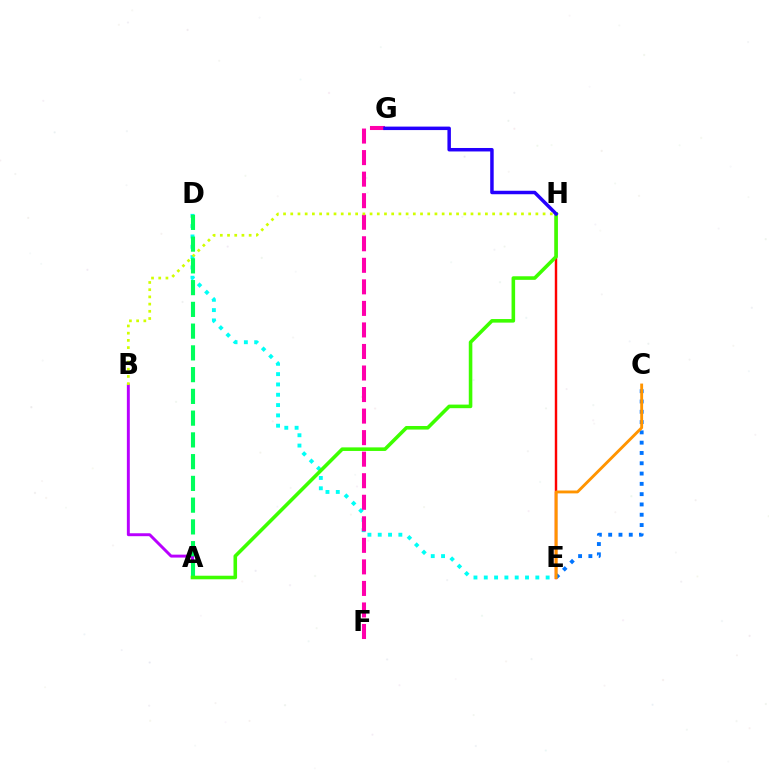{('E', 'H'): [{'color': '#ff0000', 'line_style': 'solid', 'thickness': 1.75}], ('D', 'E'): [{'color': '#00fff6', 'line_style': 'dotted', 'thickness': 2.8}], ('A', 'B'): [{'color': '#b900ff', 'line_style': 'solid', 'thickness': 2.11}], ('A', 'D'): [{'color': '#00ff5c', 'line_style': 'dashed', 'thickness': 2.96}], ('A', 'H'): [{'color': '#3dff00', 'line_style': 'solid', 'thickness': 2.57}], ('C', 'E'): [{'color': '#0074ff', 'line_style': 'dotted', 'thickness': 2.8}, {'color': '#ff9400', 'line_style': 'solid', 'thickness': 2.06}], ('F', 'G'): [{'color': '#ff00ac', 'line_style': 'dashed', 'thickness': 2.93}], ('G', 'H'): [{'color': '#2500ff', 'line_style': 'solid', 'thickness': 2.5}], ('B', 'H'): [{'color': '#d1ff00', 'line_style': 'dotted', 'thickness': 1.96}]}